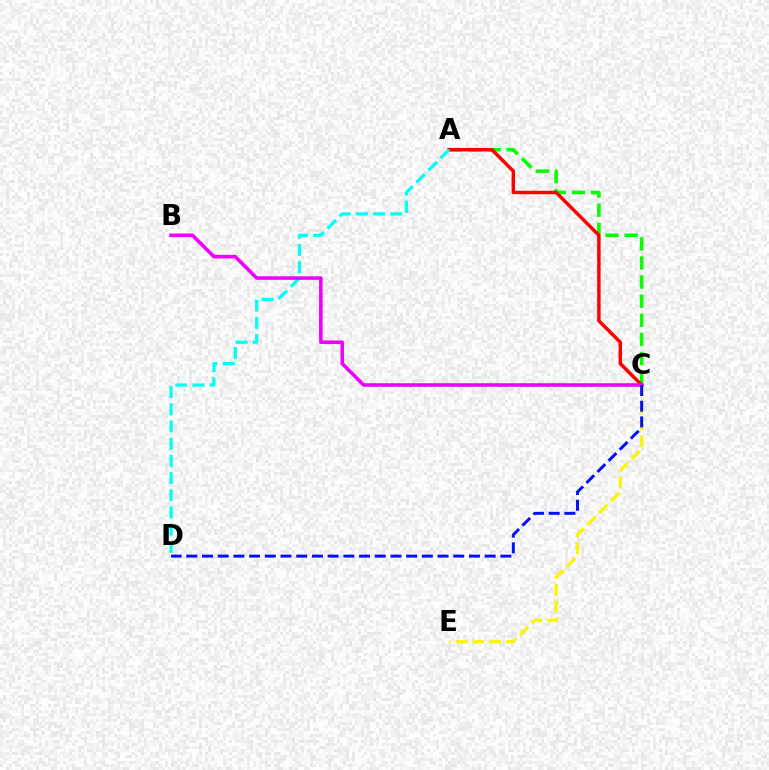{('A', 'C'): [{'color': '#08ff00', 'line_style': 'dashed', 'thickness': 2.6}, {'color': '#ff0000', 'line_style': 'solid', 'thickness': 2.5}], ('C', 'E'): [{'color': '#fcf500', 'line_style': 'dashed', 'thickness': 2.27}], ('A', 'D'): [{'color': '#00fff6', 'line_style': 'dashed', 'thickness': 2.34}], ('B', 'C'): [{'color': '#ee00ff', 'line_style': 'solid', 'thickness': 2.56}], ('C', 'D'): [{'color': '#0010ff', 'line_style': 'dashed', 'thickness': 2.13}]}